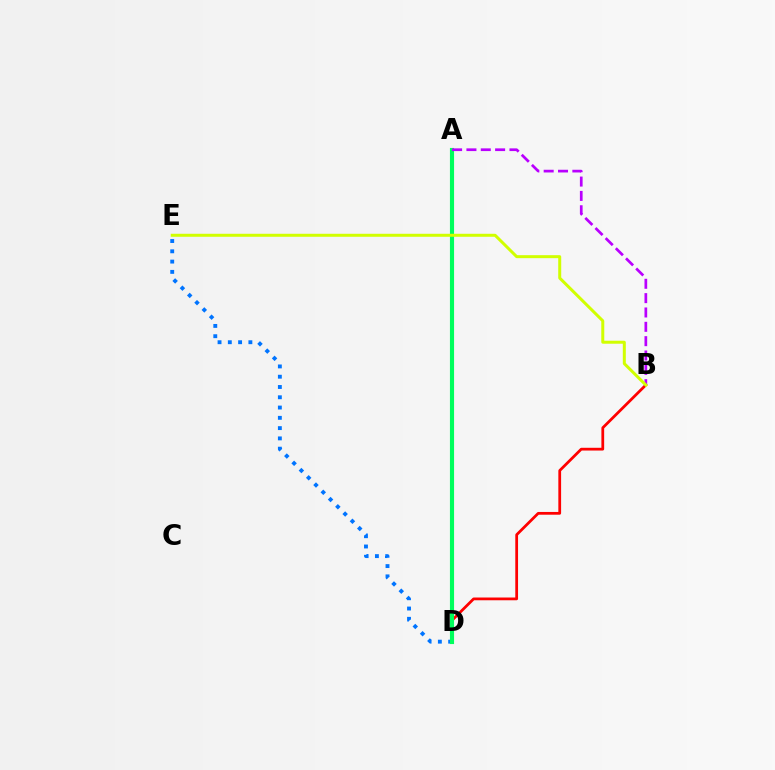{('B', 'D'): [{'color': '#ff0000', 'line_style': 'solid', 'thickness': 1.99}], ('D', 'E'): [{'color': '#0074ff', 'line_style': 'dotted', 'thickness': 2.79}], ('A', 'D'): [{'color': '#00ff5c', 'line_style': 'solid', 'thickness': 2.97}], ('A', 'B'): [{'color': '#b900ff', 'line_style': 'dashed', 'thickness': 1.95}], ('B', 'E'): [{'color': '#d1ff00', 'line_style': 'solid', 'thickness': 2.16}]}